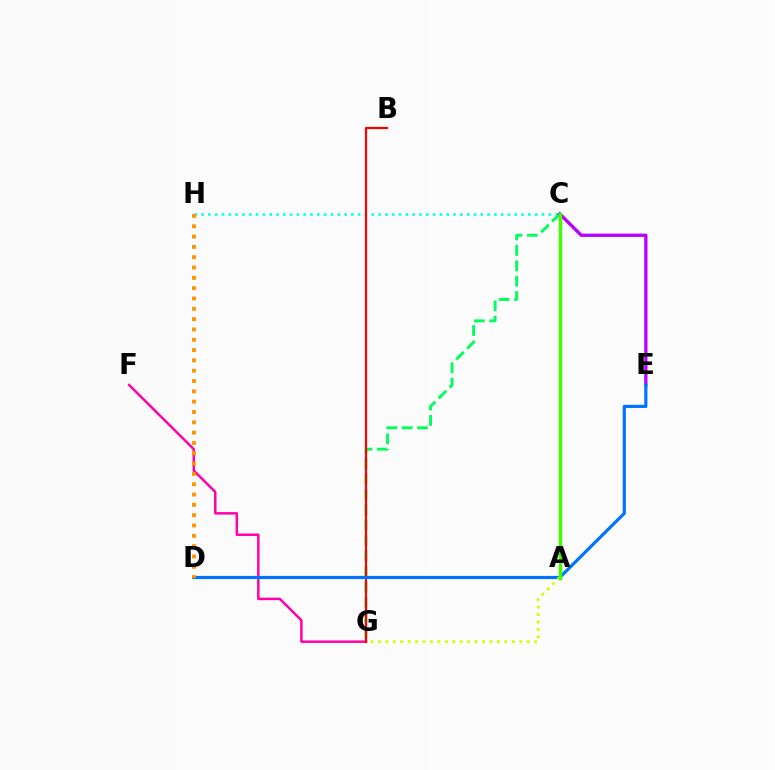{('F', 'G'): [{'color': '#ff00ac', 'line_style': 'solid', 'thickness': 1.79}], ('A', 'C'): [{'color': '#2500ff', 'line_style': 'dashed', 'thickness': 1.95}, {'color': '#3dff00', 'line_style': 'solid', 'thickness': 2.48}], ('C', 'H'): [{'color': '#00fff6', 'line_style': 'dotted', 'thickness': 1.85}], ('C', 'G'): [{'color': '#00ff5c', 'line_style': 'dashed', 'thickness': 2.09}], ('C', 'E'): [{'color': '#b900ff', 'line_style': 'solid', 'thickness': 2.38}], ('B', 'G'): [{'color': '#ff0000', 'line_style': 'solid', 'thickness': 1.6}], ('D', 'E'): [{'color': '#0074ff', 'line_style': 'solid', 'thickness': 2.29}], ('D', 'H'): [{'color': '#ff9400', 'line_style': 'dotted', 'thickness': 2.8}], ('A', 'G'): [{'color': '#d1ff00', 'line_style': 'dotted', 'thickness': 2.02}]}